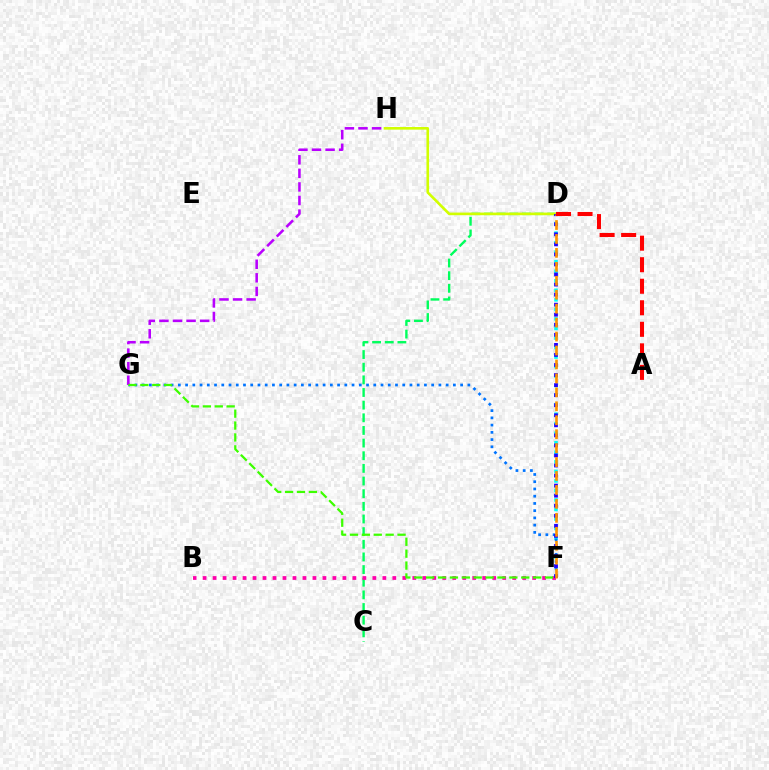{('C', 'D'): [{'color': '#00ff5c', 'line_style': 'dashed', 'thickness': 1.72}], ('D', 'F'): [{'color': '#00fff6', 'line_style': 'dotted', 'thickness': 2.59}, {'color': '#2500ff', 'line_style': 'dotted', 'thickness': 2.73}, {'color': '#ff9400', 'line_style': 'dashed', 'thickness': 1.89}], ('B', 'F'): [{'color': '#ff00ac', 'line_style': 'dotted', 'thickness': 2.71}], ('D', 'H'): [{'color': '#d1ff00', 'line_style': 'solid', 'thickness': 1.9}], ('F', 'G'): [{'color': '#0074ff', 'line_style': 'dotted', 'thickness': 1.97}, {'color': '#3dff00', 'line_style': 'dashed', 'thickness': 1.62}], ('G', 'H'): [{'color': '#b900ff', 'line_style': 'dashed', 'thickness': 1.84}], ('A', 'D'): [{'color': '#ff0000', 'line_style': 'dashed', 'thickness': 2.93}]}